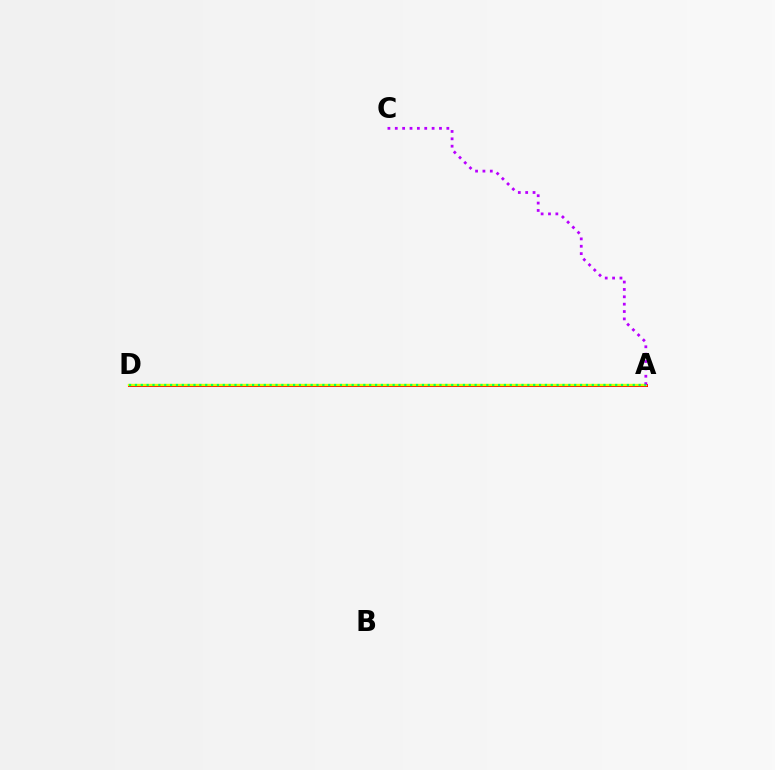{('A', 'D'): [{'color': '#0074ff', 'line_style': 'dashed', 'thickness': 2.0}, {'color': '#ff0000', 'line_style': 'solid', 'thickness': 2.15}, {'color': '#d1ff00', 'line_style': 'solid', 'thickness': 1.71}, {'color': '#00ff5c', 'line_style': 'dotted', 'thickness': 1.59}], ('A', 'C'): [{'color': '#b900ff', 'line_style': 'dotted', 'thickness': 2.0}]}